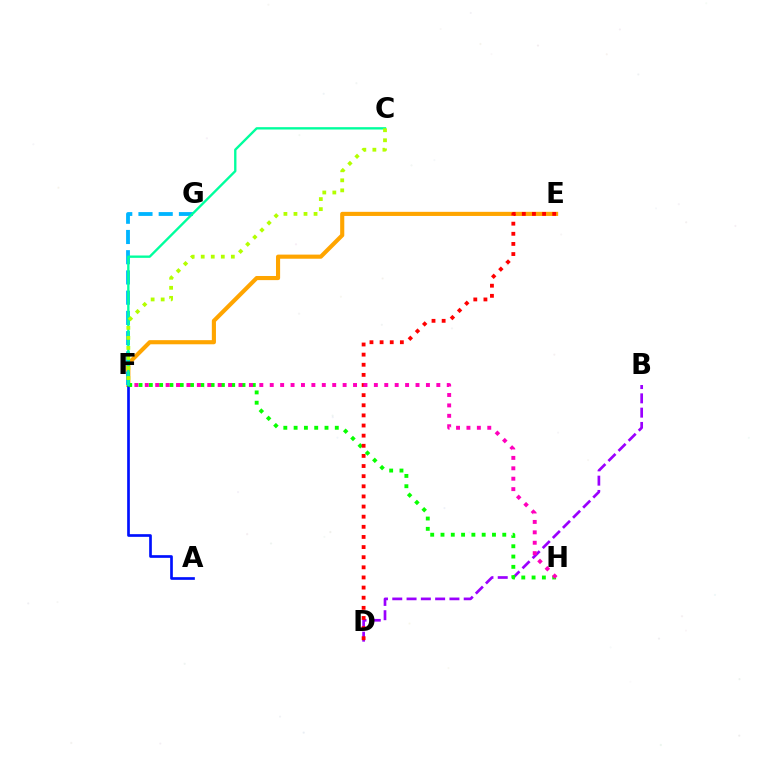{('E', 'F'): [{'color': '#ffa500', 'line_style': 'solid', 'thickness': 2.97}], ('B', 'D'): [{'color': '#9b00ff', 'line_style': 'dashed', 'thickness': 1.94}], ('A', 'F'): [{'color': '#0010ff', 'line_style': 'solid', 'thickness': 1.93}], ('F', 'H'): [{'color': '#08ff00', 'line_style': 'dotted', 'thickness': 2.8}, {'color': '#ff00bd', 'line_style': 'dotted', 'thickness': 2.83}], ('D', 'E'): [{'color': '#ff0000', 'line_style': 'dotted', 'thickness': 2.75}], ('F', 'G'): [{'color': '#00b5ff', 'line_style': 'dashed', 'thickness': 2.75}], ('C', 'F'): [{'color': '#00ff9d', 'line_style': 'solid', 'thickness': 1.7}, {'color': '#b3ff00', 'line_style': 'dotted', 'thickness': 2.73}]}